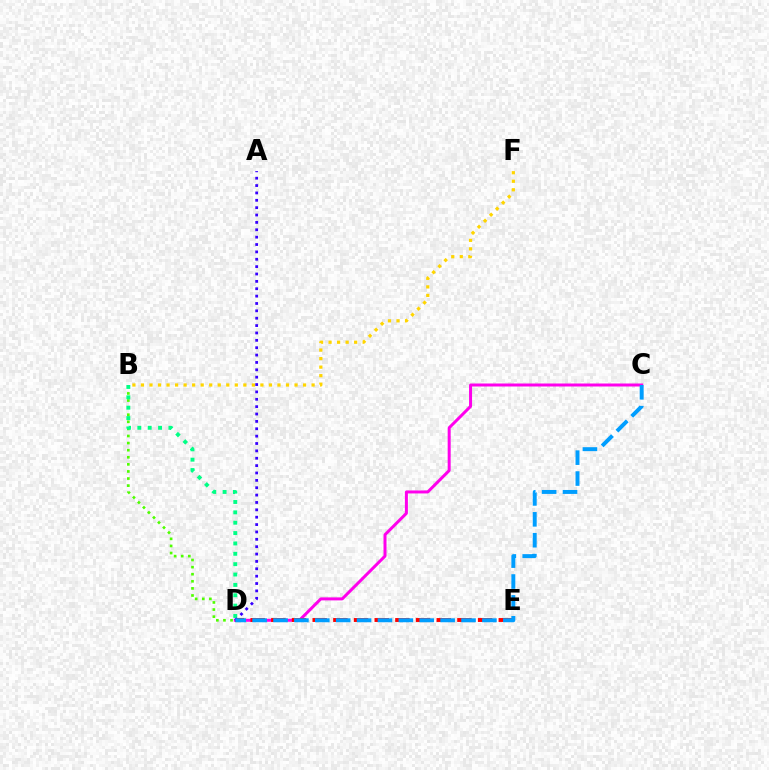{('C', 'D'): [{'color': '#ff00ed', 'line_style': 'solid', 'thickness': 2.15}, {'color': '#009eff', 'line_style': 'dashed', 'thickness': 2.84}], ('B', 'D'): [{'color': '#4fff00', 'line_style': 'dotted', 'thickness': 1.93}, {'color': '#00ff86', 'line_style': 'dotted', 'thickness': 2.82}], ('D', 'E'): [{'color': '#ff0000', 'line_style': 'dashed', 'thickness': 2.81}], ('B', 'F'): [{'color': '#ffd500', 'line_style': 'dotted', 'thickness': 2.32}], ('A', 'D'): [{'color': '#3700ff', 'line_style': 'dotted', 'thickness': 2.0}]}